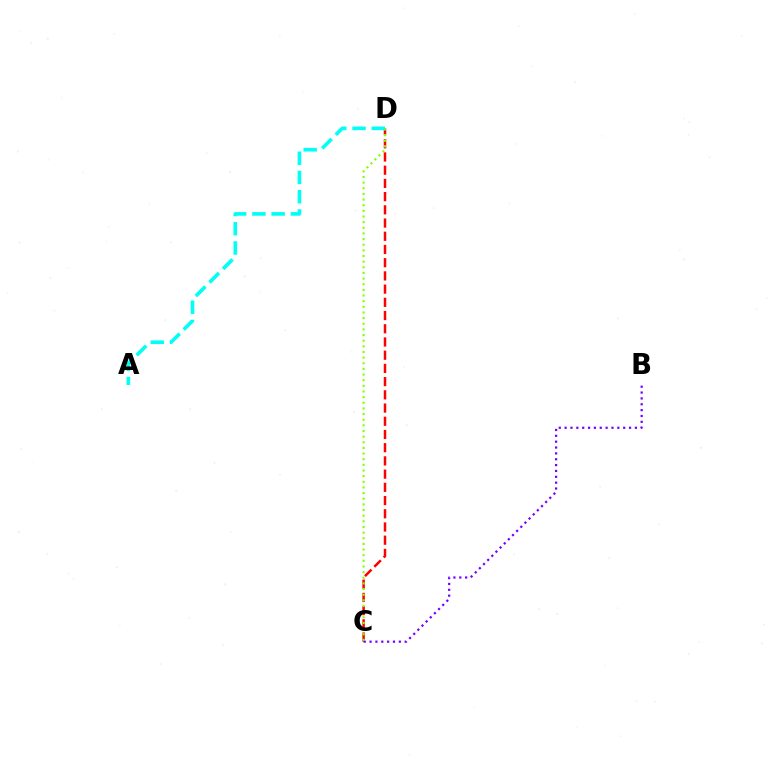{('C', 'D'): [{'color': '#ff0000', 'line_style': 'dashed', 'thickness': 1.8}, {'color': '#84ff00', 'line_style': 'dotted', 'thickness': 1.53}], ('B', 'C'): [{'color': '#7200ff', 'line_style': 'dotted', 'thickness': 1.59}], ('A', 'D'): [{'color': '#00fff6', 'line_style': 'dashed', 'thickness': 2.61}]}